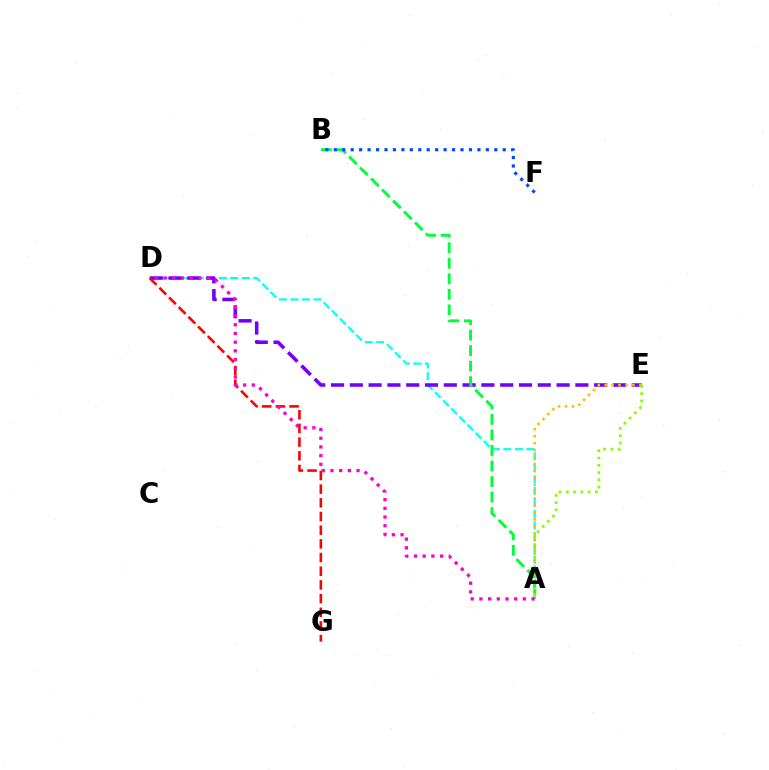{('A', 'D'): [{'color': '#00fff6', 'line_style': 'dashed', 'thickness': 1.56}, {'color': '#ff00cf', 'line_style': 'dotted', 'thickness': 2.36}], ('D', 'E'): [{'color': '#7200ff', 'line_style': 'dashed', 'thickness': 2.55}], ('A', 'B'): [{'color': '#00ff39', 'line_style': 'dashed', 'thickness': 2.11}], ('D', 'G'): [{'color': '#ff0000', 'line_style': 'dashed', 'thickness': 1.86}], ('A', 'E'): [{'color': '#ffbd00', 'line_style': 'dotted', 'thickness': 1.88}, {'color': '#84ff00', 'line_style': 'dotted', 'thickness': 1.98}], ('B', 'F'): [{'color': '#004bff', 'line_style': 'dotted', 'thickness': 2.3}]}